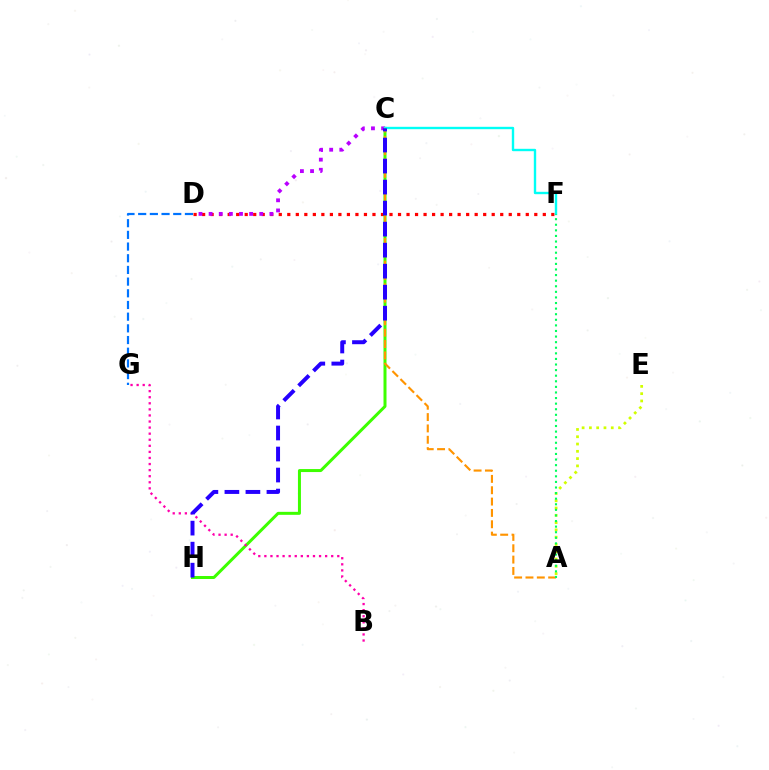{('D', 'F'): [{'color': '#ff0000', 'line_style': 'dotted', 'thickness': 2.31}], ('A', 'E'): [{'color': '#d1ff00', 'line_style': 'dotted', 'thickness': 1.98}], ('D', 'G'): [{'color': '#0074ff', 'line_style': 'dashed', 'thickness': 1.59}], ('C', 'H'): [{'color': '#3dff00', 'line_style': 'solid', 'thickness': 2.16}, {'color': '#2500ff', 'line_style': 'dashed', 'thickness': 2.86}], ('C', 'D'): [{'color': '#b900ff', 'line_style': 'dotted', 'thickness': 2.75}], ('B', 'G'): [{'color': '#ff00ac', 'line_style': 'dotted', 'thickness': 1.65}], ('C', 'F'): [{'color': '#00fff6', 'line_style': 'solid', 'thickness': 1.72}], ('A', 'C'): [{'color': '#ff9400', 'line_style': 'dashed', 'thickness': 1.54}], ('A', 'F'): [{'color': '#00ff5c', 'line_style': 'dotted', 'thickness': 1.52}]}